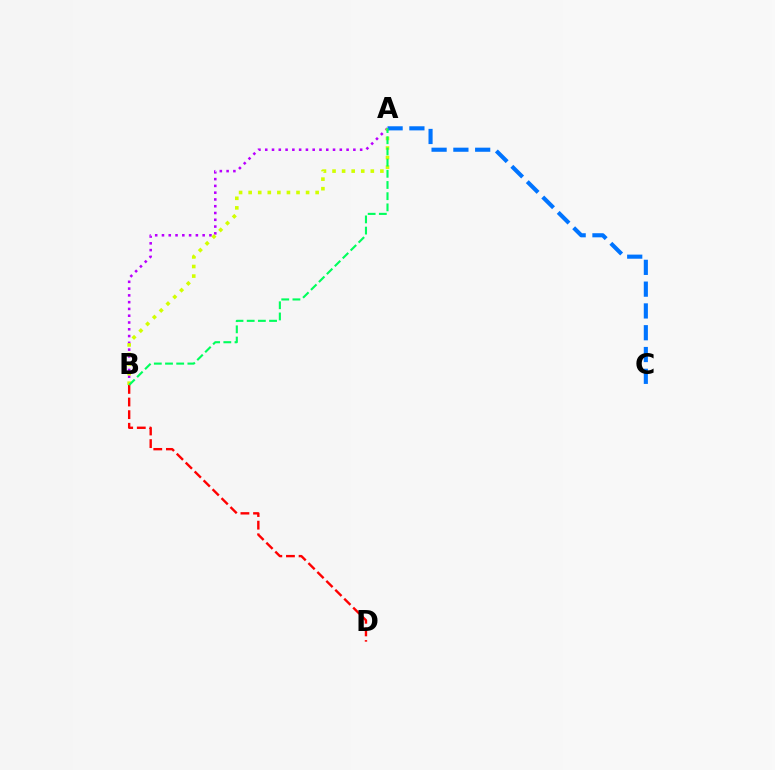{('A', 'B'): [{'color': '#b900ff', 'line_style': 'dotted', 'thickness': 1.84}, {'color': '#d1ff00', 'line_style': 'dotted', 'thickness': 2.6}, {'color': '#00ff5c', 'line_style': 'dashed', 'thickness': 1.52}], ('A', 'C'): [{'color': '#0074ff', 'line_style': 'dashed', 'thickness': 2.96}], ('B', 'D'): [{'color': '#ff0000', 'line_style': 'dashed', 'thickness': 1.71}]}